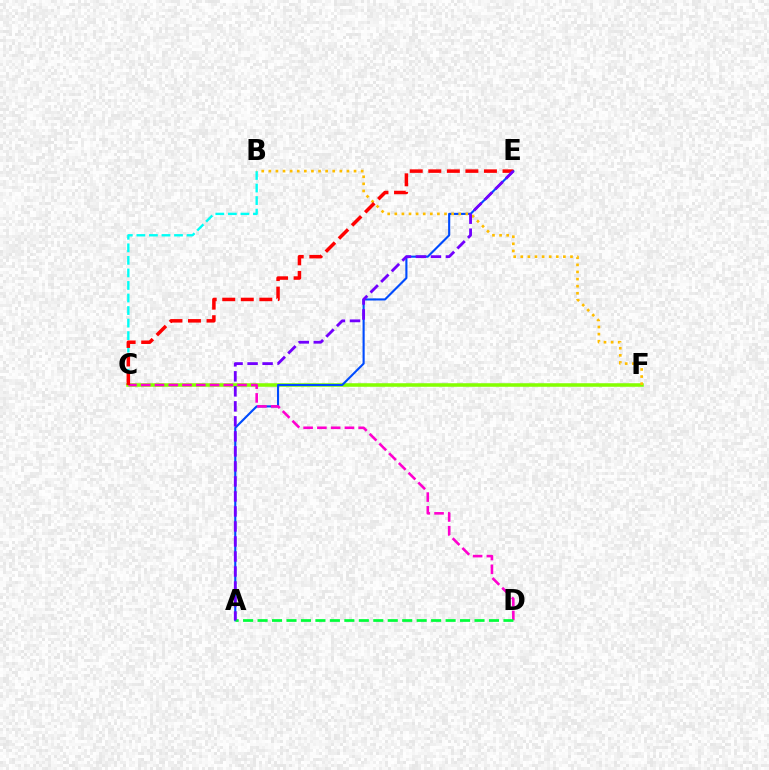{('C', 'F'): [{'color': '#84ff00', 'line_style': 'solid', 'thickness': 2.55}], ('A', 'E'): [{'color': '#004bff', 'line_style': 'solid', 'thickness': 1.53}, {'color': '#7200ff', 'line_style': 'dashed', 'thickness': 2.04}], ('C', 'D'): [{'color': '#ff00cf', 'line_style': 'dashed', 'thickness': 1.87}], ('A', 'D'): [{'color': '#00ff39', 'line_style': 'dashed', 'thickness': 1.96}], ('B', 'C'): [{'color': '#00fff6', 'line_style': 'dashed', 'thickness': 1.7}], ('B', 'F'): [{'color': '#ffbd00', 'line_style': 'dotted', 'thickness': 1.93}], ('C', 'E'): [{'color': '#ff0000', 'line_style': 'dashed', 'thickness': 2.52}]}